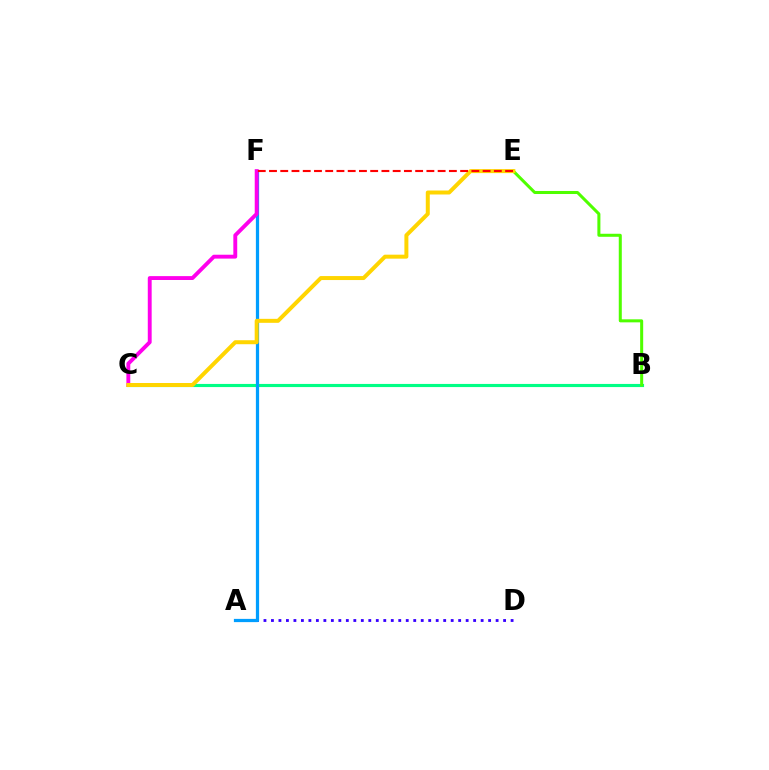{('B', 'C'): [{'color': '#00ff86', 'line_style': 'solid', 'thickness': 2.25}], ('A', 'D'): [{'color': '#3700ff', 'line_style': 'dotted', 'thickness': 2.03}], ('A', 'F'): [{'color': '#009eff', 'line_style': 'solid', 'thickness': 2.33}], ('C', 'F'): [{'color': '#ff00ed', 'line_style': 'solid', 'thickness': 2.79}], ('B', 'E'): [{'color': '#4fff00', 'line_style': 'solid', 'thickness': 2.18}], ('C', 'E'): [{'color': '#ffd500', 'line_style': 'solid', 'thickness': 2.87}], ('E', 'F'): [{'color': '#ff0000', 'line_style': 'dashed', 'thickness': 1.53}]}